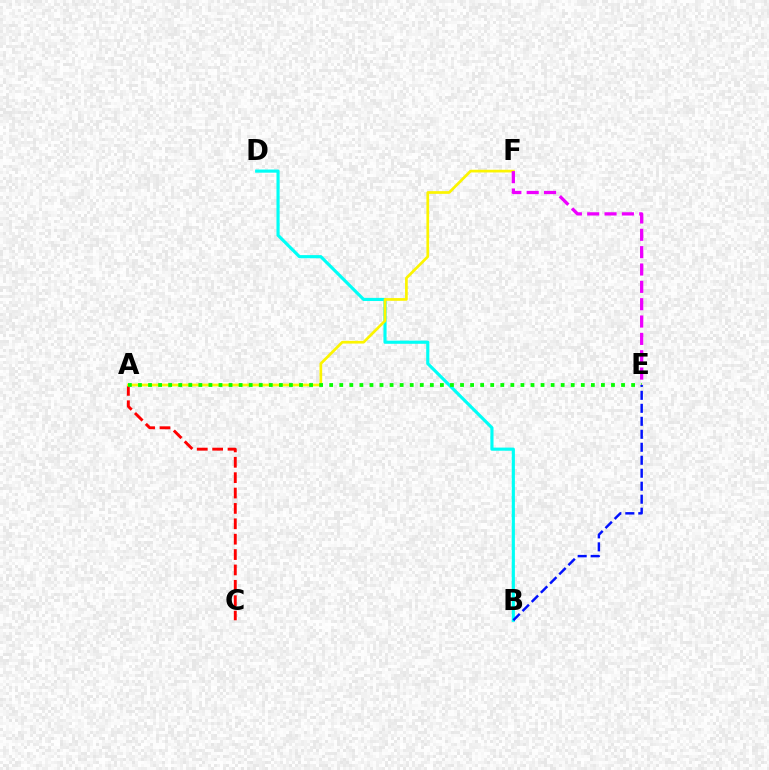{('A', 'C'): [{'color': '#ff0000', 'line_style': 'dashed', 'thickness': 2.09}], ('B', 'D'): [{'color': '#00fff6', 'line_style': 'solid', 'thickness': 2.26}], ('A', 'F'): [{'color': '#fcf500', 'line_style': 'solid', 'thickness': 1.95}], ('A', 'E'): [{'color': '#08ff00', 'line_style': 'dotted', 'thickness': 2.73}], ('B', 'E'): [{'color': '#0010ff', 'line_style': 'dashed', 'thickness': 1.76}], ('E', 'F'): [{'color': '#ee00ff', 'line_style': 'dashed', 'thickness': 2.36}]}